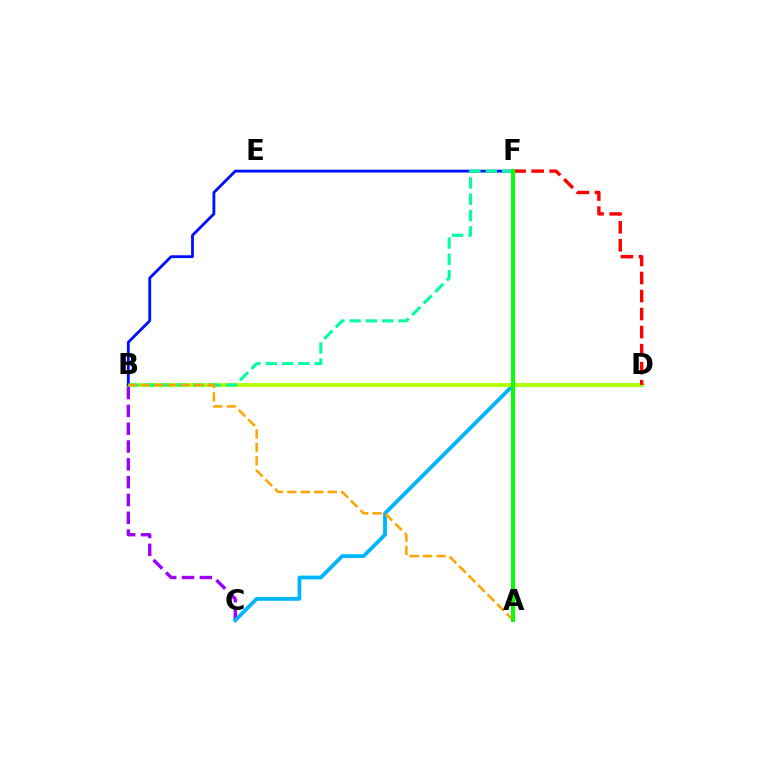{('B', 'C'): [{'color': '#9b00ff', 'line_style': 'dashed', 'thickness': 2.42}], ('C', 'D'): [{'color': '#00b5ff', 'line_style': 'solid', 'thickness': 2.72}], ('B', 'D'): [{'color': '#b3ff00', 'line_style': 'solid', 'thickness': 2.79}], ('B', 'F'): [{'color': '#0010ff', 'line_style': 'solid', 'thickness': 2.04}, {'color': '#00ff9d', 'line_style': 'dashed', 'thickness': 2.21}], ('D', 'F'): [{'color': '#ff0000', 'line_style': 'dashed', 'thickness': 2.45}], ('A', 'B'): [{'color': '#ffa500', 'line_style': 'dashed', 'thickness': 1.83}], ('A', 'F'): [{'color': '#ff00bd', 'line_style': 'solid', 'thickness': 2.58}, {'color': '#08ff00', 'line_style': 'solid', 'thickness': 2.85}]}